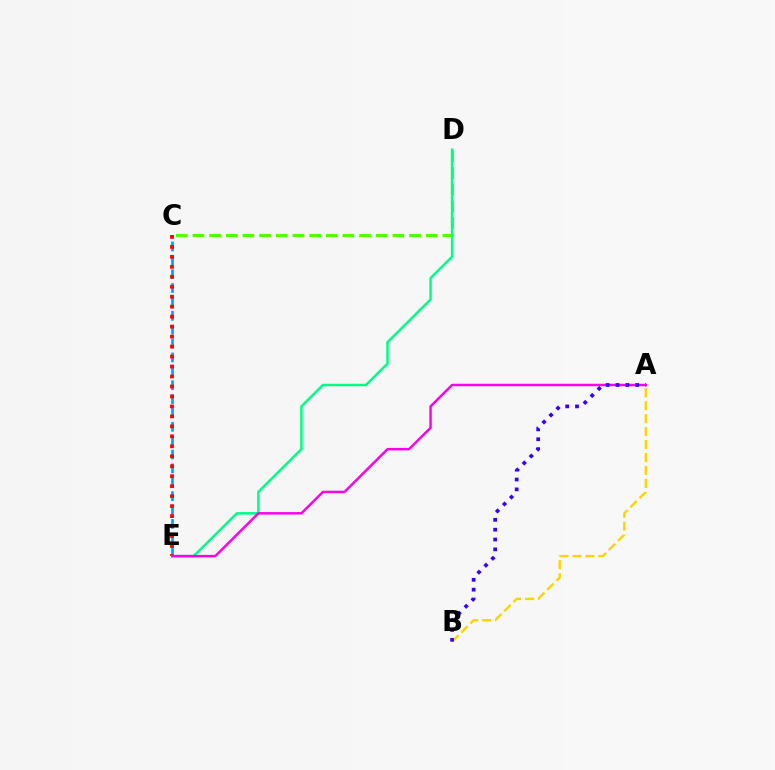{('C', 'E'): [{'color': '#009eff', 'line_style': 'dashed', 'thickness': 1.88}, {'color': '#ff0000', 'line_style': 'dotted', 'thickness': 2.71}], ('C', 'D'): [{'color': '#4fff00', 'line_style': 'dashed', 'thickness': 2.26}], ('D', 'E'): [{'color': '#00ff86', 'line_style': 'solid', 'thickness': 1.8}], ('A', 'B'): [{'color': '#ffd500', 'line_style': 'dashed', 'thickness': 1.76}, {'color': '#3700ff', 'line_style': 'dotted', 'thickness': 2.68}], ('A', 'E'): [{'color': '#ff00ed', 'line_style': 'solid', 'thickness': 1.78}]}